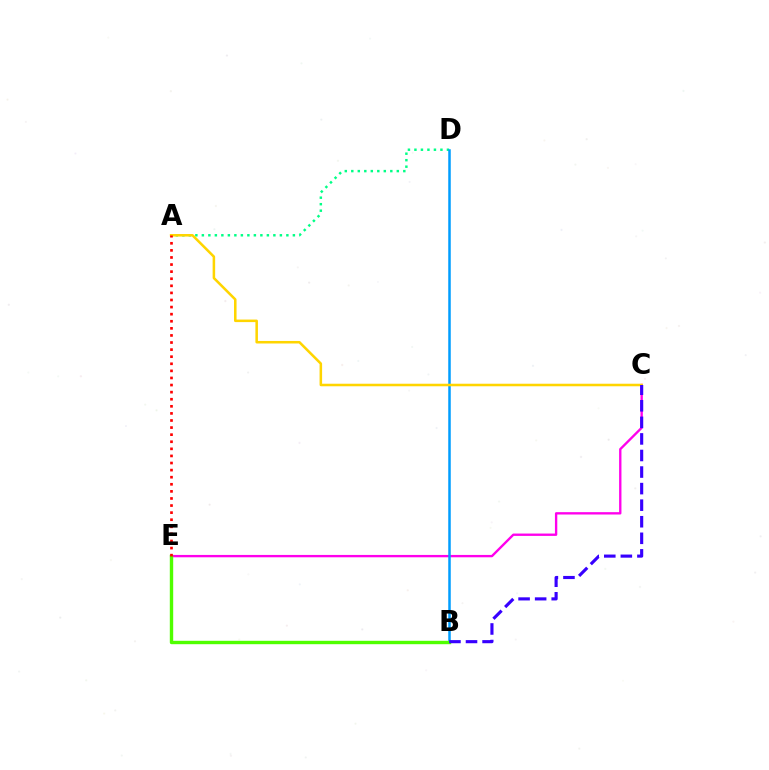{('A', 'D'): [{'color': '#00ff86', 'line_style': 'dotted', 'thickness': 1.77}], ('C', 'E'): [{'color': '#ff00ed', 'line_style': 'solid', 'thickness': 1.69}], ('B', 'D'): [{'color': '#009eff', 'line_style': 'solid', 'thickness': 1.81}], ('A', 'C'): [{'color': '#ffd500', 'line_style': 'solid', 'thickness': 1.83}], ('B', 'E'): [{'color': '#4fff00', 'line_style': 'solid', 'thickness': 2.44}], ('A', 'E'): [{'color': '#ff0000', 'line_style': 'dotted', 'thickness': 1.93}], ('B', 'C'): [{'color': '#3700ff', 'line_style': 'dashed', 'thickness': 2.25}]}